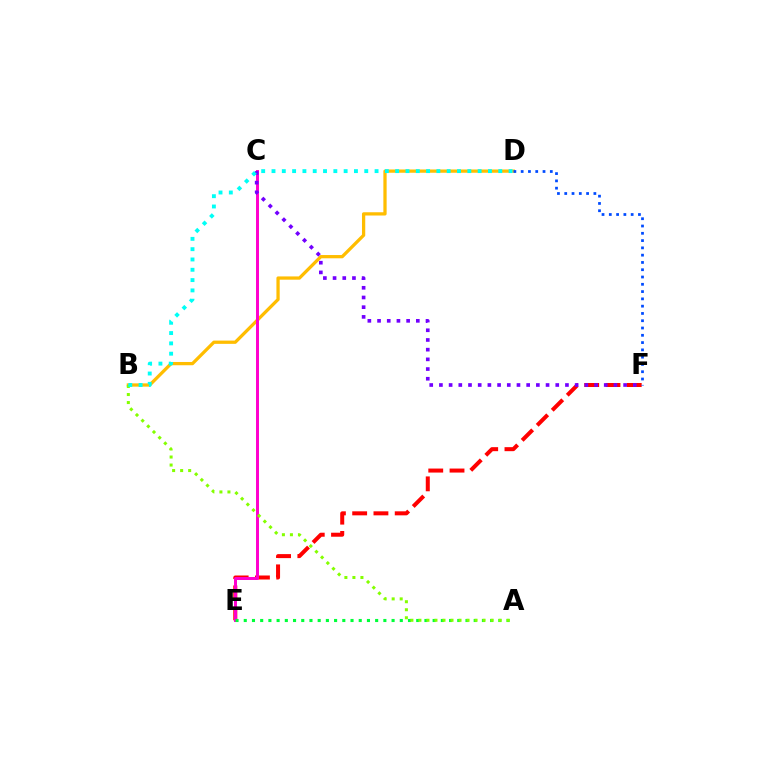{('B', 'D'): [{'color': '#ffbd00', 'line_style': 'solid', 'thickness': 2.35}, {'color': '#00fff6', 'line_style': 'dotted', 'thickness': 2.8}], ('E', 'F'): [{'color': '#ff0000', 'line_style': 'dashed', 'thickness': 2.89}], ('D', 'F'): [{'color': '#004bff', 'line_style': 'dotted', 'thickness': 1.98}], ('C', 'E'): [{'color': '#ff00cf', 'line_style': 'solid', 'thickness': 2.14}], ('C', 'F'): [{'color': '#7200ff', 'line_style': 'dotted', 'thickness': 2.63}], ('A', 'E'): [{'color': '#00ff39', 'line_style': 'dotted', 'thickness': 2.23}], ('A', 'B'): [{'color': '#84ff00', 'line_style': 'dotted', 'thickness': 2.18}]}